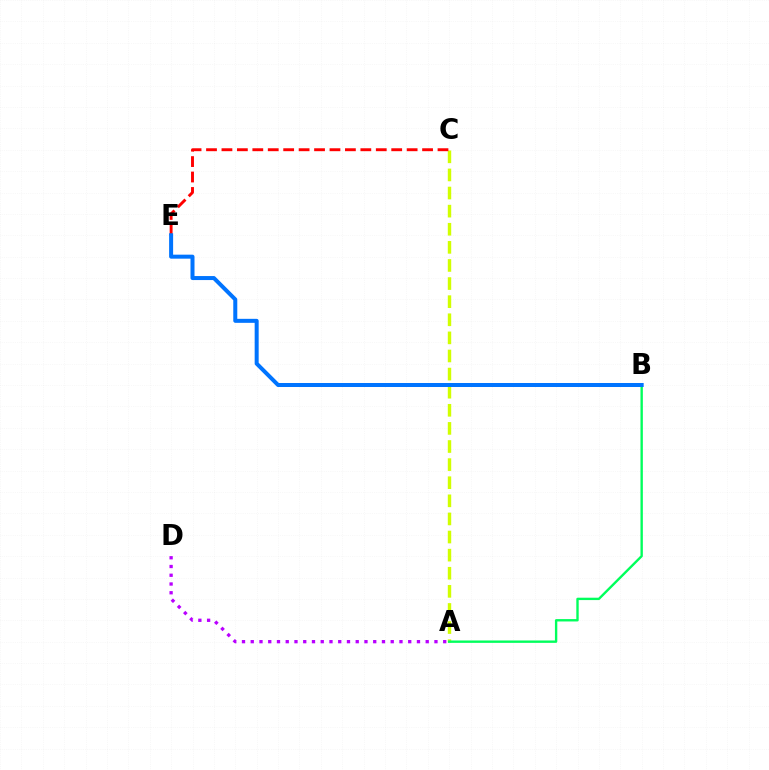{('A', 'C'): [{'color': '#d1ff00', 'line_style': 'dashed', 'thickness': 2.46}], ('C', 'E'): [{'color': '#ff0000', 'line_style': 'dashed', 'thickness': 2.1}], ('A', 'B'): [{'color': '#00ff5c', 'line_style': 'solid', 'thickness': 1.71}], ('B', 'E'): [{'color': '#0074ff', 'line_style': 'solid', 'thickness': 2.88}], ('A', 'D'): [{'color': '#b900ff', 'line_style': 'dotted', 'thickness': 2.38}]}